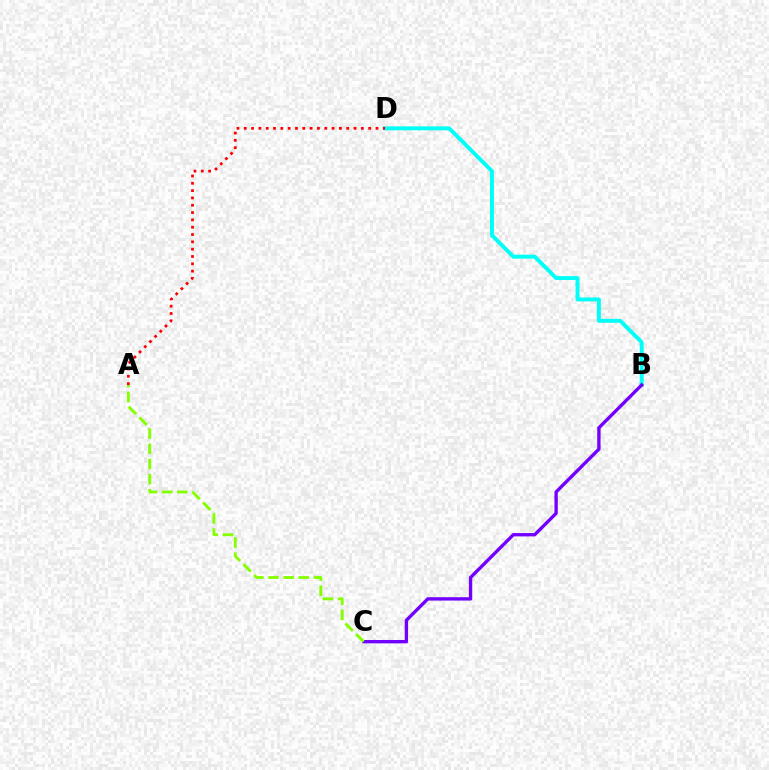{('B', 'D'): [{'color': '#00fff6', 'line_style': 'solid', 'thickness': 2.83}], ('A', 'D'): [{'color': '#ff0000', 'line_style': 'dotted', 'thickness': 1.99}], ('B', 'C'): [{'color': '#7200ff', 'line_style': 'solid', 'thickness': 2.4}], ('A', 'C'): [{'color': '#84ff00', 'line_style': 'dashed', 'thickness': 2.06}]}